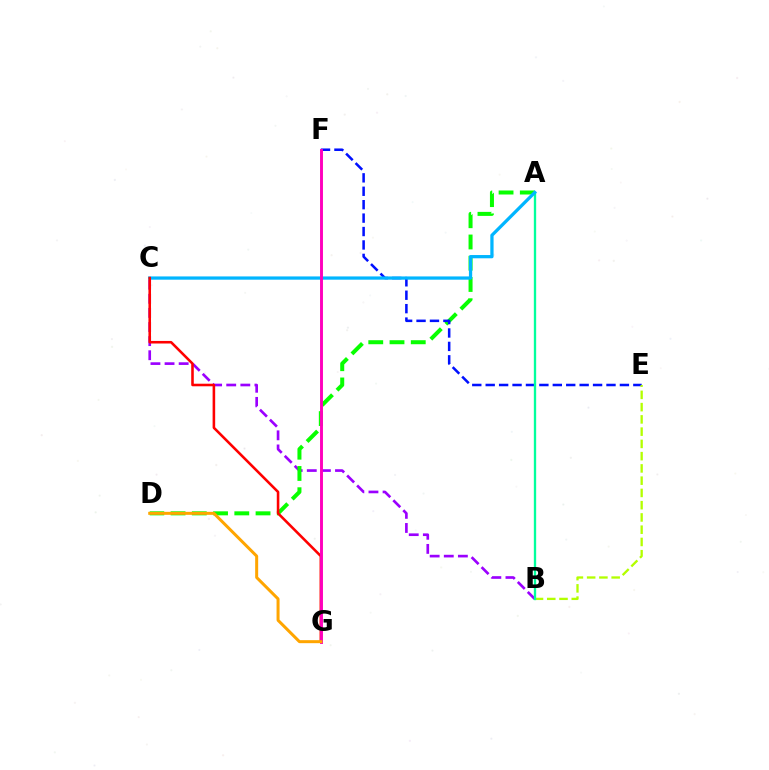{('B', 'C'): [{'color': '#9b00ff', 'line_style': 'dashed', 'thickness': 1.92}], ('A', 'D'): [{'color': '#08ff00', 'line_style': 'dashed', 'thickness': 2.89}], ('E', 'F'): [{'color': '#0010ff', 'line_style': 'dashed', 'thickness': 1.82}], ('B', 'E'): [{'color': '#b3ff00', 'line_style': 'dashed', 'thickness': 1.67}], ('A', 'B'): [{'color': '#00ff9d', 'line_style': 'solid', 'thickness': 1.67}], ('A', 'C'): [{'color': '#00b5ff', 'line_style': 'solid', 'thickness': 2.34}], ('C', 'G'): [{'color': '#ff0000', 'line_style': 'solid', 'thickness': 1.85}], ('F', 'G'): [{'color': '#ff00bd', 'line_style': 'solid', 'thickness': 2.11}], ('D', 'G'): [{'color': '#ffa500', 'line_style': 'solid', 'thickness': 2.16}]}